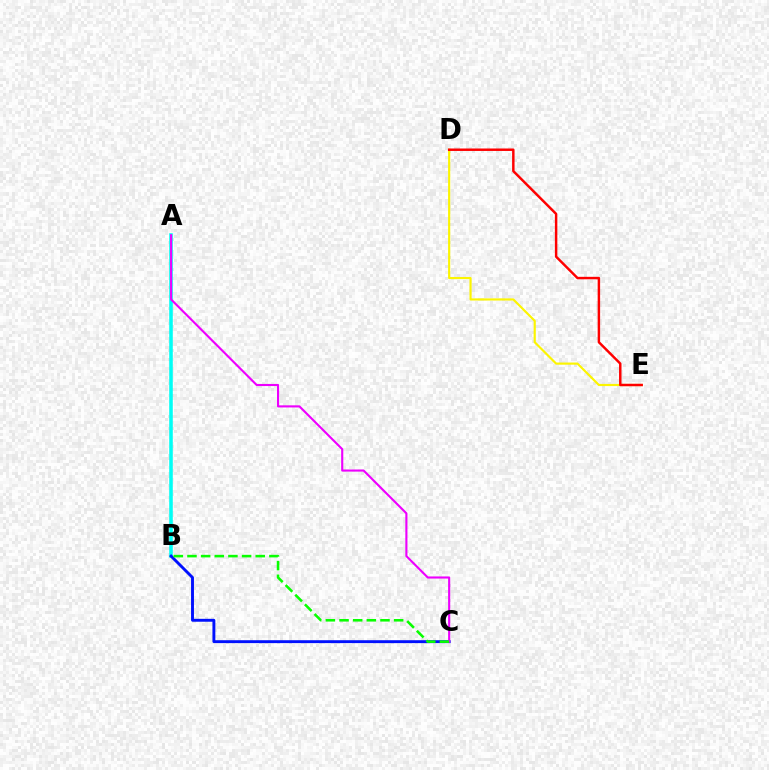{('A', 'B'): [{'color': '#00fff6', 'line_style': 'solid', 'thickness': 2.56}], ('B', 'C'): [{'color': '#0010ff', 'line_style': 'solid', 'thickness': 2.09}, {'color': '#08ff00', 'line_style': 'dashed', 'thickness': 1.85}], ('D', 'E'): [{'color': '#fcf500', 'line_style': 'solid', 'thickness': 1.56}, {'color': '#ff0000', 'line_style': 'solid', 'thickness': 1.77}], ('A', 'C'): [{'color': '#ee00ff', 'line_style': 'solid', 'thickness': 1.53}]}